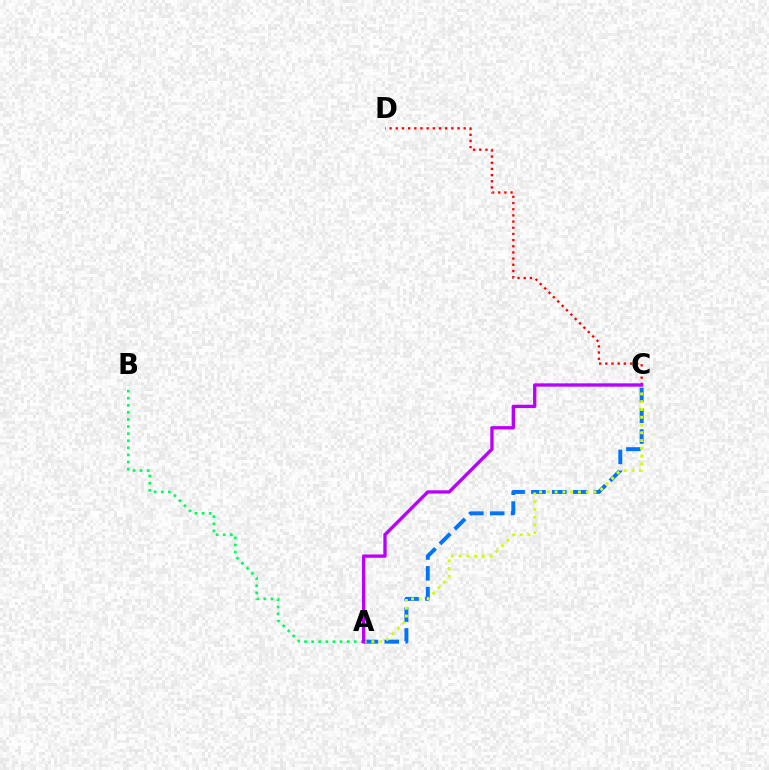{('A', 'C'): [{'color': '#0074ff', 'line_style': 'dashed', 'thickness': 2.84}, {'color': '#d1ff00', 'line_style': 'dotted', 'thickness': 2.11}, {'color': '#b900ff', 'line_style': 'solid', 'thickness': 2.39}], ('C', 'D'): [{'color': '#ff0000', 'line_style': 'dotted', 'thickness': 1.68}], ('A', 'B'): [{'color': '#00ff5c', 'line_style': 'dotted', 'thickness': 1.93}]}